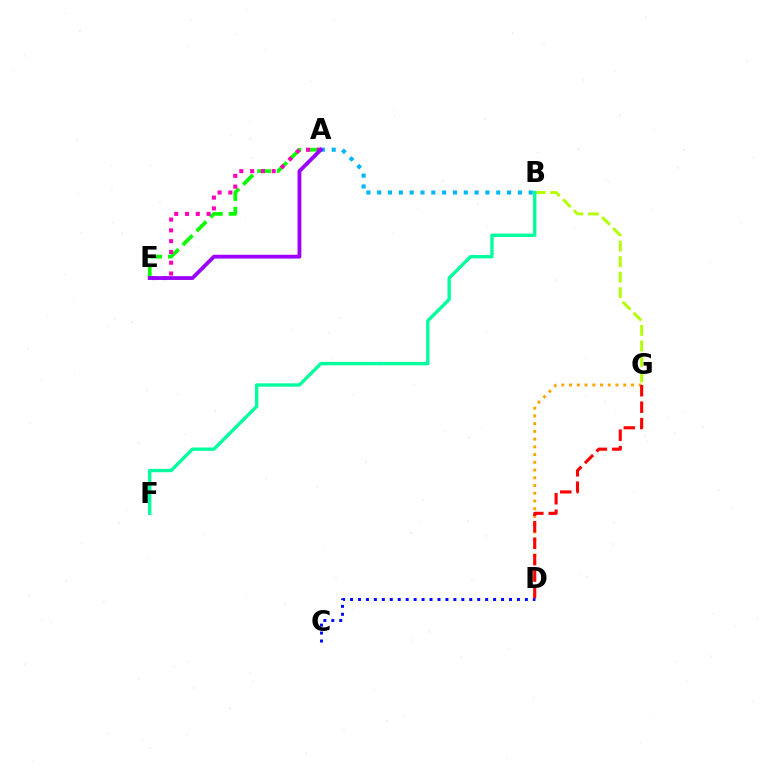{('C', 'D'): [{'color': '#0010ff', 'line_style': 'dotted', 'thickness': 2.16}], ('B', 'G'): [{'color': '#b3ff00', 'line_style': 'dashed', 'thickness': 2.11}], ('B', 'F'): [{'color': '#00ff9d', 'line_style': 'solid', 'thickness': 2.41}], ('A', 'E'): [{'color': '#08ff00', 'line_style': 'dashed', 'thickness': 2.66}, {'color': '#ff00bd', 'line_style': 'dotted', 'thickness': 2.93}, {'color': '#9b00ff', 'line_style': 'solid', 'thickness': 2.73}], ('D', 'G'): [{'color': '#ffa500', 'line_style': 'dotted', 'thickness': 2.1}, {'color': '#ff0000', 'line_style': 'dashed', 'thickness': 2.24}], ('A', 'B'): [{'color': '#00b5ff', 'line_style': 'dotted', 'thickness': 2.94}]}